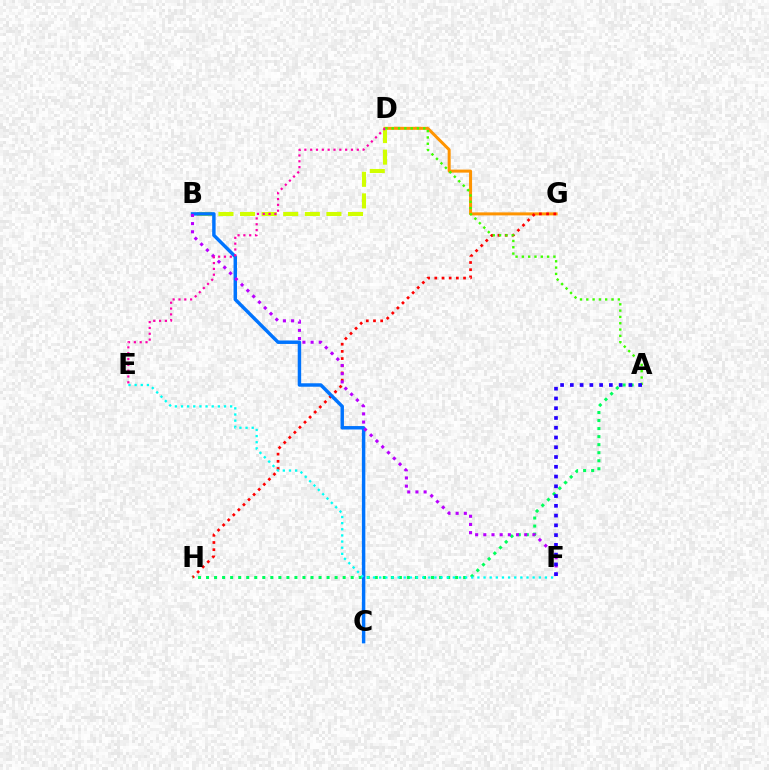{('D', 'G'): [{'color': '#ff9400', 'line_style': 'solid', 'thickness': 2.18}], ('G', 'H'): [{'color': '#ff0000', 'line_style': 'dotted', 'thickness': 1.95}], ('A', 'H'): [{'color': '#00ff5c', 'line_style': 'dotted', 'thickness': 2.18}], ('B', 'D'): [{'color': '#d1ff00', 'line_style': 'dashed', 'thickness': 2.93}], ('B', 'C'): [{'color': '#0074ff', 'line_style': 'solid', 'thickness': 2.48}], ('B', 'F'): [{'color': '#b900ff', 'line_style': 'dotted', 'thickness': 2.22}], ('A', 'D'): [{'color': '#3dff00', 'line_style': 'dotted', 'thickness': 1.71}], ('A', 'F'): [{'color': '#2500ff', 'line_style': 'dotted', 'thickness': 2.65}], ('E', 'F'): [{'color': '#00fff6', 'line_style': 'dotted', 'thickness': 1.67}], ('D', 'E'): [{'color': '#ff00ac', 'line_style': 'dotted', 'thickness': 1.58}]}